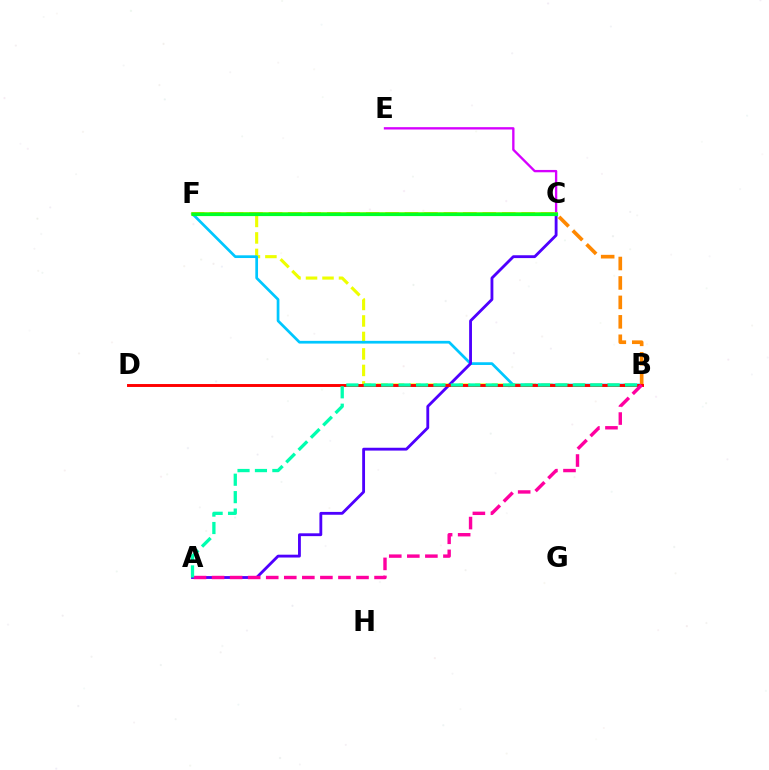{('B', 'F'): [{'color': '#eeff00', 'line_style': 'dashed', 'thickness': 2.24}, {'color': '#00c7ff', 'line_style': 'solid', 'thickness': 1.96}, {'color': '#ff8800', 'line_style': 'dashed', 'thickness': 2.64}], ('C', 'E'): [{'color': '#d600ff', 'line_style': 'solid', 'thickness': 1.68}], ('C', 'F'): [{'color': '#003fff', 'line_style': 'dotted', 'thickness': 1.59}, {'color': '#66ff00', 'line_style': 'solid', 'thickness': 2.64}, {'color': '#00ff27', 'line_style': 'solid', 'thickness': 2.28}], ('A', 'C'): [{'color': '#4f00ff', 'line_style': 'solid', 'thickness': 2.04}], ('B', 'D'): [{'color': '#ff0000', 'line_style': 'solid', 'thickness': 2.1}], ('A', 'B'): [{'color': '#ff00a0', 'line_style': 'dashed', 'thickness': 2.45}, {'color': '#00ffaf', 'line_style': 'dashed', 'thickness': 2.37}]}